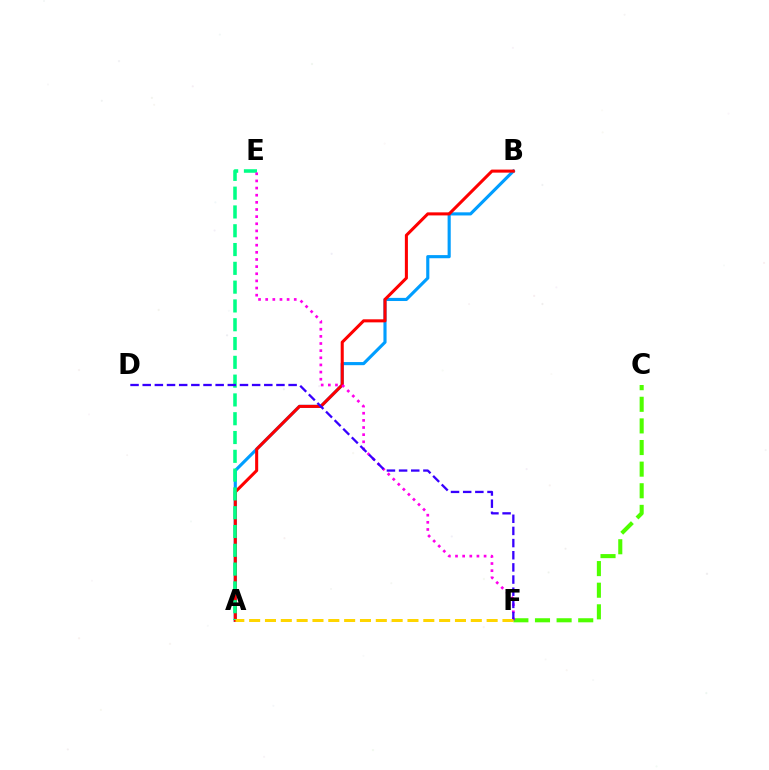{('A', 'B'): [{'color': '#009eff', 'line_style': 'solid', 'thickness': 2.26}, {'color': '#ff0000', 'line_style': 'solid', 'thickness': 2.2}], ('C', 'F'): [{'color': '#4fff00', 'line_style': 'dashed', 'thickness': 2.94}], ('A', 'E'): [{'color': '#00ff86', 'line_style': 'dashed', 'thickness': 2.55}], ('E', 'F'): [{'color': '#ff00ed', 'line_style': 'dotted', 'thickness': 1.94}], ('D', 'F'): [{'color': '#3700ff', 'line_style': 'dashed', 'thickness': 1.65}], ('A', 'F'): [{'color': '#ffd500', 'line_style': 'dashed', 'thickness': 2.15}]}